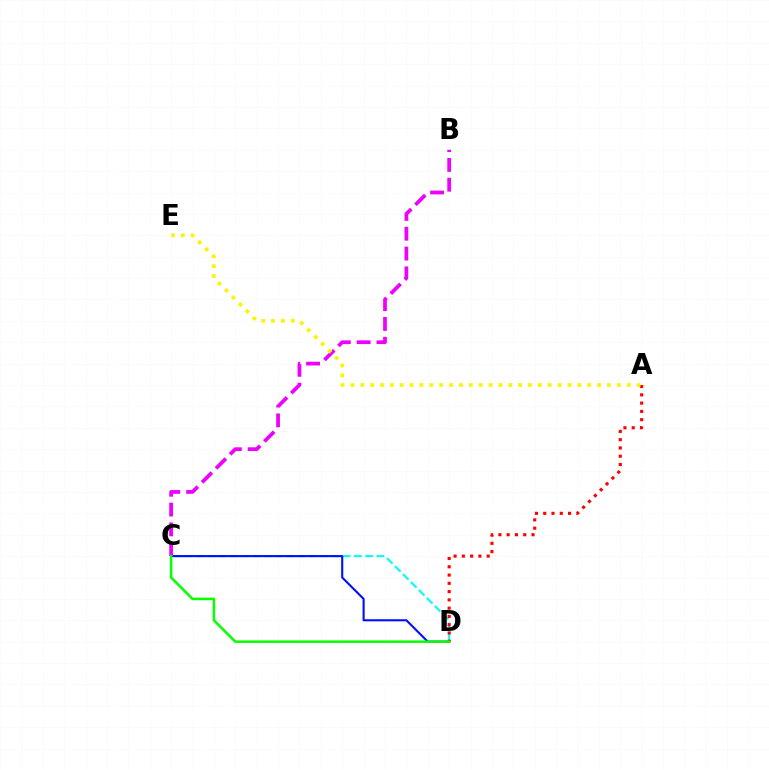{('C', 'D'): [{'color': '#00fff6', 'line_style': 'dashed', 'thickness': 1.53}, {'color': '#0010ff', 'line_style': 'solid', 'thickness': 1.52}, {'color': '#08ff00', 'line_style': 'solid', 'thickness': 1.82}], ('B', 'C'): [{'color': '#ee00ff', 'line_style': 'dashed', 'thickness': 2.69}], ('A', 'D'): [{'color': '#ff0000', 'line_style': 'dotted', 'thickness': 2.25}], ('A', 'E'): [{'color': '#fcf500', 'line_style': 'dotted', 'thickness': 2.68}]}